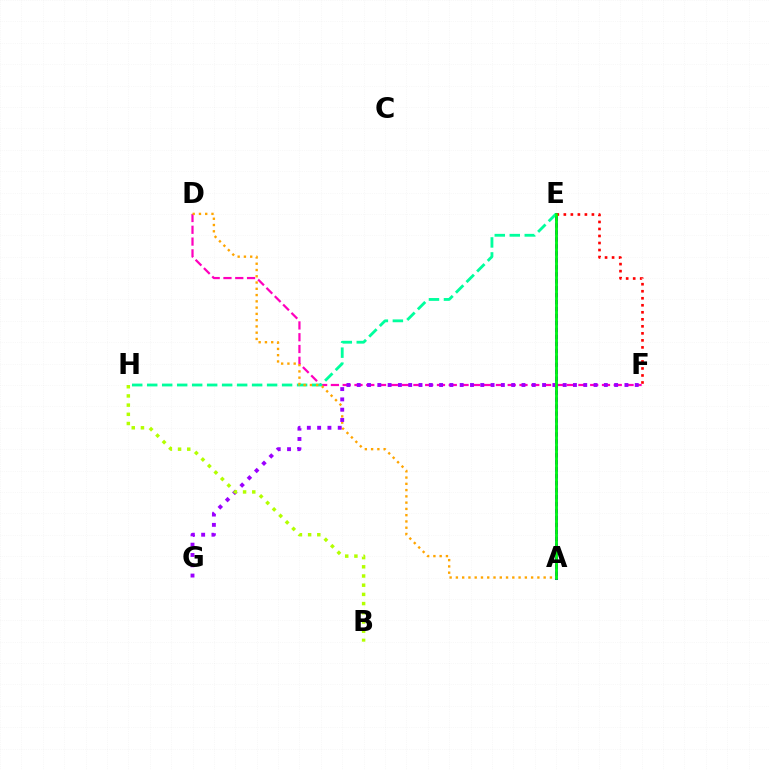{('D', 'F'): [{'color': '#ff00bd', 'line_style': 'dashed', 'thickness': 1.6}], ('A', 'E'): [{'color': '#0010ff', 'line_style': 'solid', 'thickness': 2.16}, {'color': '#00b5ff', 'line_style': 'dotted', 'thickness': 1.89}, {'color': '#08ff00', 'line_style': 'solid', 'thickness': 1.84}], ('E', 'H'): [{'color': '#00ff9d', 'line_style': 'dashed', 'thickness': 2.04}], ('A', 'D'): [{'color': '#ffa500', 'line_style': 'dotted', 'thickness': 1.7}], ('F', 'G'): [{'color': '#9b00ff', 'line_style': 'dotted', 'thickness': 2.8}], ('E', 'F'): [{'color': '#ff0000', 'line_style': 'dotted', 'thickness': 1.91}], ('B', 'H'): [{'color': '#b3ff00', 'line_style': 'dotted', 'thickness': 2.5}]}